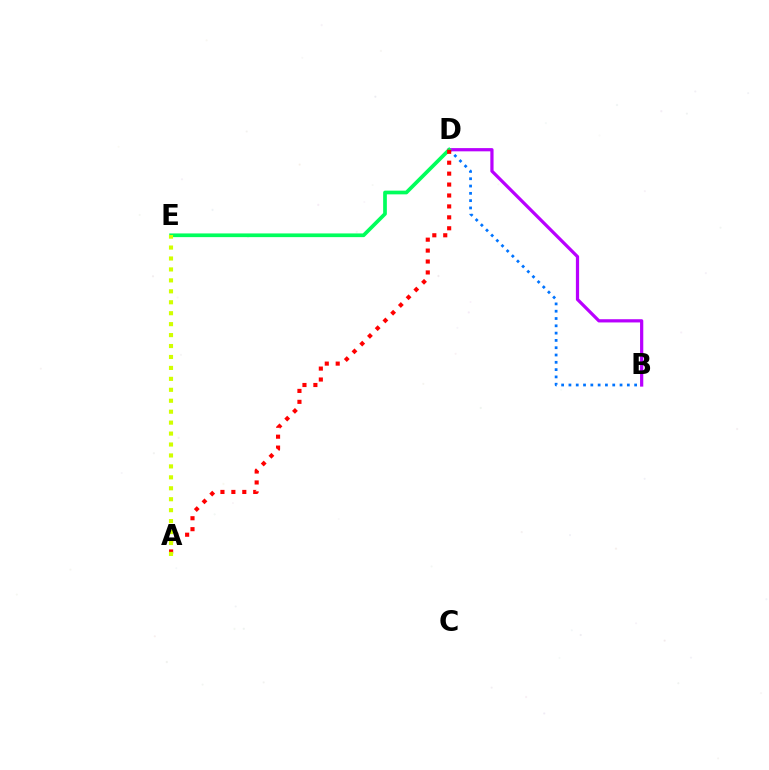{('B', 'D'): [{'color': '#0074ff', 'line_style': 'dotted', 'thickness': 1.98}, {'color': '#b900ff', 'line_style': 'solid', 'thickness': 2.32}], ('D', 'E'): [{'color': '#00ff5c', 'line_style': 'solid', 'thickness': 2.67}], ('A', 'D'): [{'color': '#ff0000', 'line_style': 'dotted', 'thickness': 2.97}], ('A', 'E'): [{'color': '#d1ff00', 'line_style': 'dotted', 'thickness': 2.97}]}